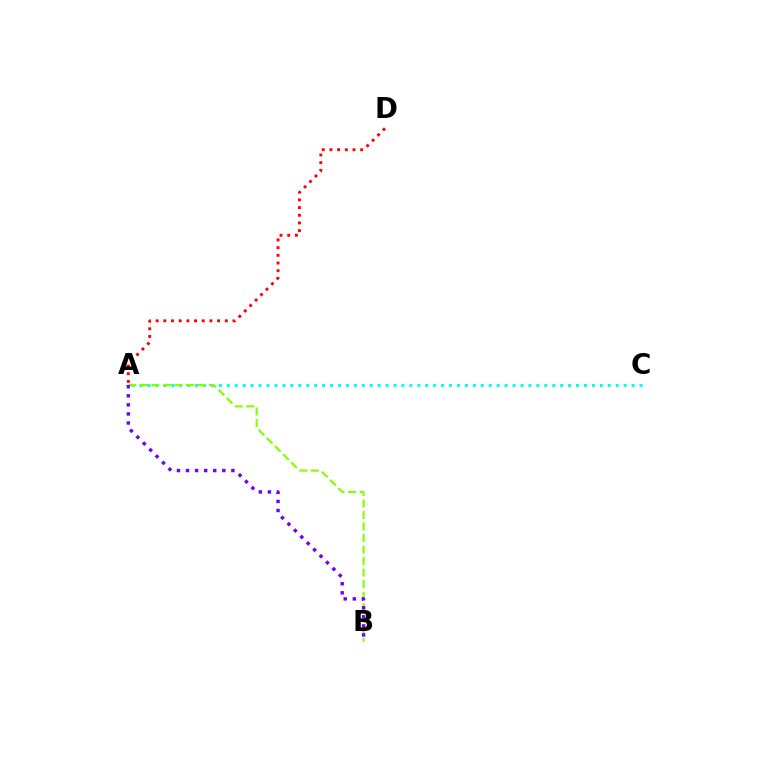{('A', 'D'): [{'color': '#ff0000', 'line_style': 'dotted', 'thickness': 2.09}], ('A', 'C'): [{'color': '#00fff6', 'line_style': 'dotted', 'thickness': 2.16}], ('A', 'B'): [{'color': '#84ff00', 'line_style': 'dashed', 'thickness': 1.57}, {'color': '#7200ff', 'line_style': 'dotted', 'thickness': 2.47}]}